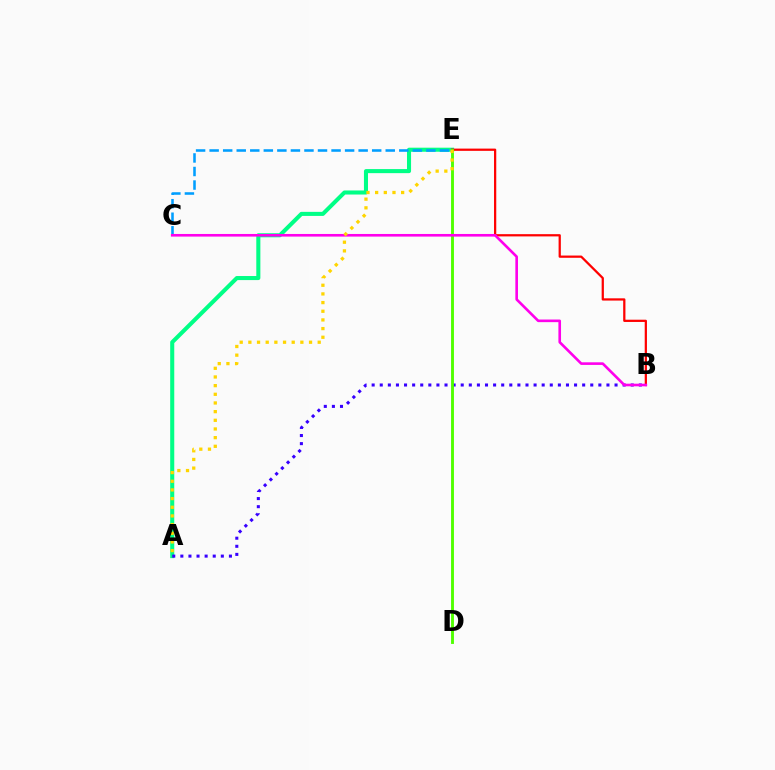{('A', 'E'): [{'color': '#00ff86', 'line_style': 'solid', 'thickness': 2.92}, {'color': '#ffd500', 'line_style': 'dotted', 'thickness': 2.35}], ('A', 'B'): [{'color': '#3700ff', 'line_style': 'dotted', 'thickness': 2.2}], ('C', 'E'): [{'color': '#009eff', 'line_style': 'dashed', 'thickness': 1.84}], ('B', 'E'): [{'color': '#ff0000', 'line_style': 'solid', 'thickness': 1.62}], ('D', 'E'): [{'color': '#4fff00', 'line_style': 'solid', 'thickness': 2.08}], ('B', 'C'): [{'color': '#ff00ed', 'line_style': 'solid', 'thickness': 1.89}]}